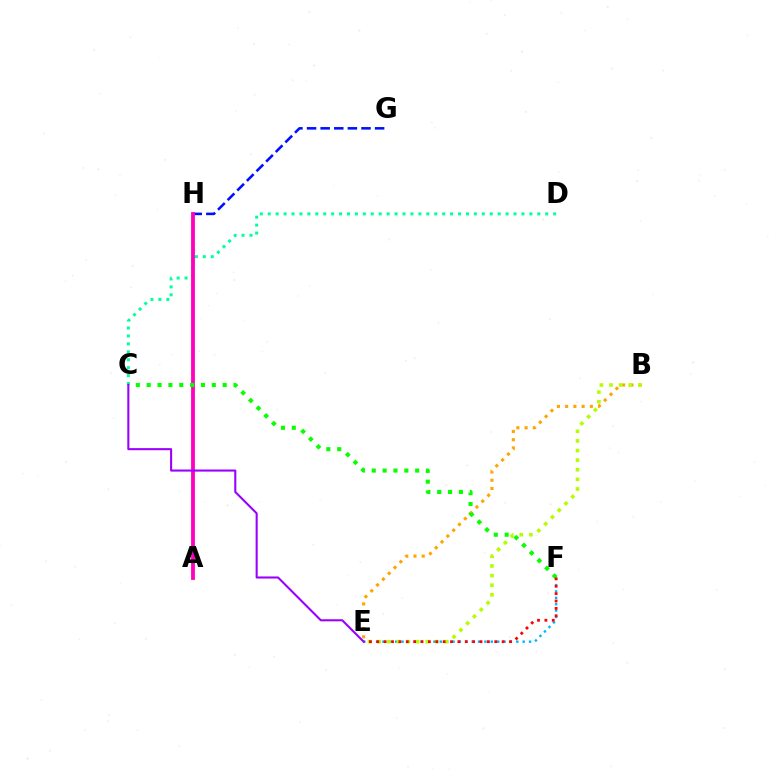{('C', 'D'): [{'color': '#00ff9d', 'line_style': 'dotted', 'thickness': 2.15}], ('E', 'F'): [{'color': '#00b5ff', 'line_style': 'dotted', 'thickness': 1.73}, {'color': '#ff0000', 'line_style': 'dotted', 'thickness': 2.0}], ('B', 'E'): [{'color': '#ffa500', 'line_style': 'dotted', 'thickness': 2.24}, {'color': '#b3ff00', 'line_style': 'dotted', 'thickness': 2.61}], ('G', 'H'): [{'color': '#0010ff', 'line_style': 'dashed', 'thickness': 1.85}], ('A', 'H'): [{'color': '#ff00bd', 'line_style': 'solid', 'thickness': 2.75}], ('C', 'F'): [{'color': '#08ff00', 'line_style': 'dotted', 'thickness': 2.95}], ('C', 'E'): [{'color': '#9b00ff', 'line_style': 'solid', 'thickness': 1.5}]}